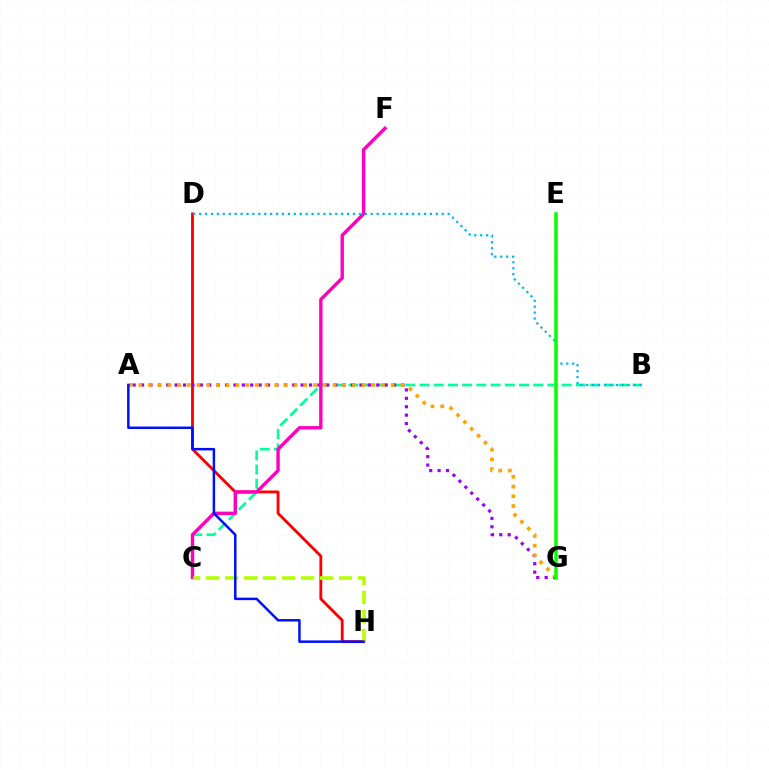{('D', 'H'): [{'color': '#ff0000', 'line_style': 'solid', 'thickness': 2.05}], ('B', 'C'): [{'color': '#00ff9d', 'line_style': 'dashed', 'thickness': 1.93}], ('A', 'G'): [{'color': '#9b00ff', 'line_style': 'dotted', 'thickness': 2.28}, {'color': '#ffa500', 'line_style': 'dotted', 'thickness': 2.64}], ('C', 'F'): [{'color': '#ff00bd', 'line_style': 'solid', 'thickness': 2.44}], ('C', 'H'): [{'color': '#b3ff00', 'line_style': 'dashed', 'thickness': 2.58}], ('B', 'D'): [{'color': '#00b5ff', 'line_style': 'dotted', 'thickness': 1.61}], ('A', 'H'): [{'color': '#0010ff', 'line_style': 'solid', 'thickness': 1.8}], ('E', 'G'): [{'color': '#08ff00', 'line_style': 'solid', 'thickness': 2.54}]}